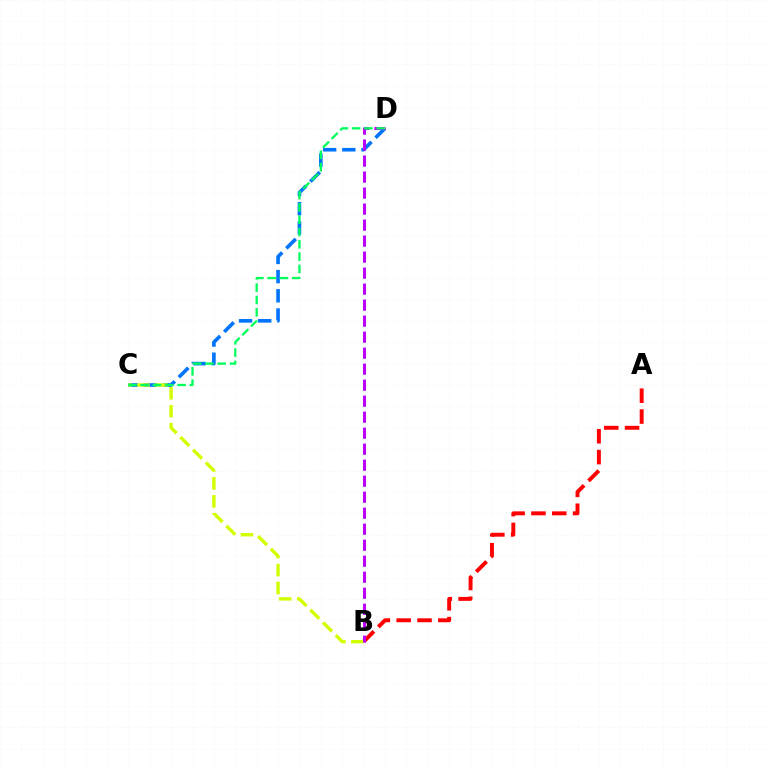{('C', 'D'): [{'color': '#0074ff', 'line_style': 'dashed', 'thickness': 2.61}, {'color': '#00ff5c', 'line_style': 'dashed', 'thickness': 1.67}], ('A', 'B'): [{'color': '#ff0000', 'line_style': 'dashed', 'thickness': 2.83}], ('B', 'C'): [{'color': '#d1ff00', 'line_style': 'dashed', 'thickness': 2.44}], ('B', 'D'): [{'color': '#b900ff', 'line_style': 'dashed', 'thickness': 2.17}]}